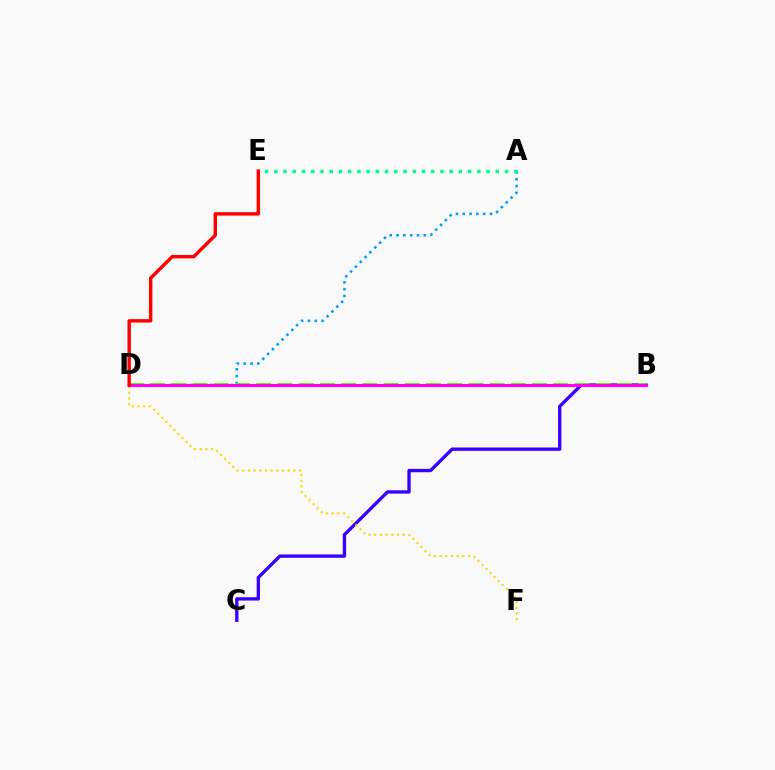{('A', 'D'): [{'color': '#009eff', 'line_style': 'dotted', 'thickness': 1.85}], ('B', 'C'): [{'color': '#3700ff', 'line_style': 'solid', 'thickness': 2.4}], ('B', 'D'): [{'color': '#4fff00', 'line_style': 'dashed', 'thickness': 2.88}, {'color': '#ff00ed', 'line_style': 'solid', 'thickness': 2.25}], ('D', 'F'): [{'color': '#ffd500', 'line_style': 'dotted', 'thickness': 1.55}], ('A', 'E'): [{'color': '#00ff86', 'line_style': 'dotted', 'thickness': 2.51}], ('D', 'E'): [{'color': '#ff0000', 'line_style': 'solid', 'thickness': 2.47}]}